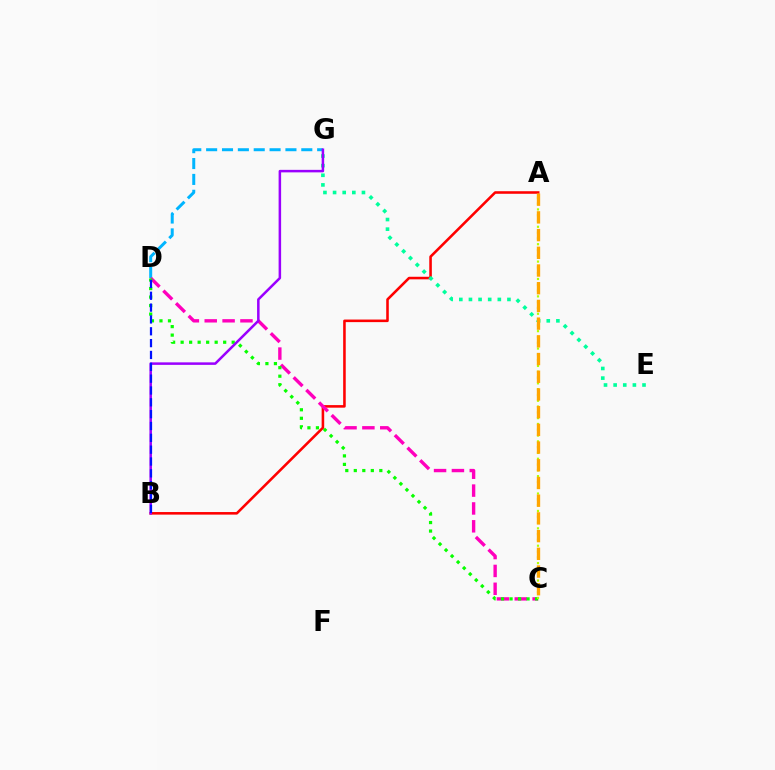{('D', 'G'): [{'color': '#00b5ff', 'line_style': 'dashed', 'thickness': 2.15}], ('A', 'B'): [{'color': '#ff0000', 'line_style': 'solid', 'thickness': 1.85}], ('E', 'G'): [{'color': '#00ff9d', 'line_style': 'dotted', 'thickness': 2.62}], ('C', 'D'): [{'color': '#ff00bd', 'line_style': 'dashed', 'thickness': 2.43}, {'color': '#08ff00', 'line_style': 'dotted', 'thickness': 2.31}], ('A', 'C'): [{'color': '#b3ff00', 'line_style': 'dotted', 'thickness': 1.58}, {'color': '#ffa500', 'line_style': 'dashed', 'thickness': 2.41}], ('B', 'G'): [{'color': '#9b00ff', 'line_style': 'solid', 'thickness': 1.81}], ('B', 'D'): [{'color': '#0010ff', 'line_style': 'dashed', 'thickness': 1.61}]}